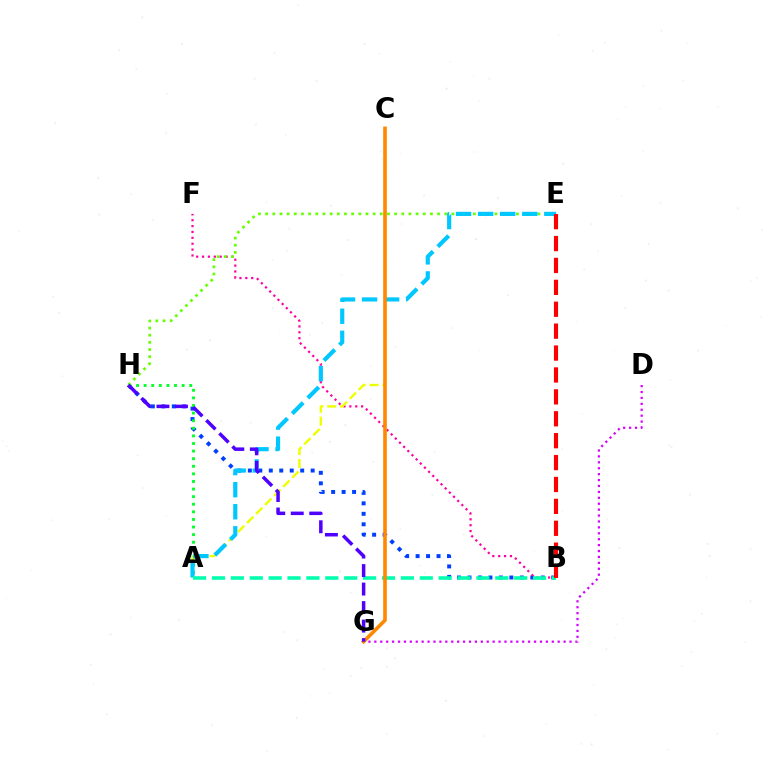{('B', 'H'): [{'color': '#003fff', 'line_style': 'dotted', 'thickness': 2.84}], ('B', 'F'): [{'color': '#ff00a0', 'line_style': 'dotted', 'thickness': 1.6}], ('D', 'G'): [{'color': '#d600ff', 'line_style': 'dotted', 'thickness': 1.61}], ('A', 'H'): [{'color': '#00ff27', 'line_style': 'dotted', 'thickness': 2.06}], ('E', 'H'): [{'color': '#66ff00', 'line_style': 'dotted', 'thickness': 1.95}], ('A', 'C'): [{'color': '#eeff00', 'line_style': 'dashed', 'thickness': 1.74}], ('A', 'E'): [{'color': '#00c7ff', 'line_style': 'dashed', 'thickness': 3.0}], ('A', 'B'): [{'color': '#00ffaf', 'line_style': 'dashed', 'thickness': 2.57}], ('B', 'E'): [{'color': '#ff0000', 'line_style': 'dashed', 'thickness': 2.98}], ('C', 'G'): [{'color': '#ff8800', 'line_style': 'solid', 'thickness': 2.61}], ('G', 'H'): [{'color': '#4f00ff', 'line_style': 'dashed', 'thickness': 2.51}]}